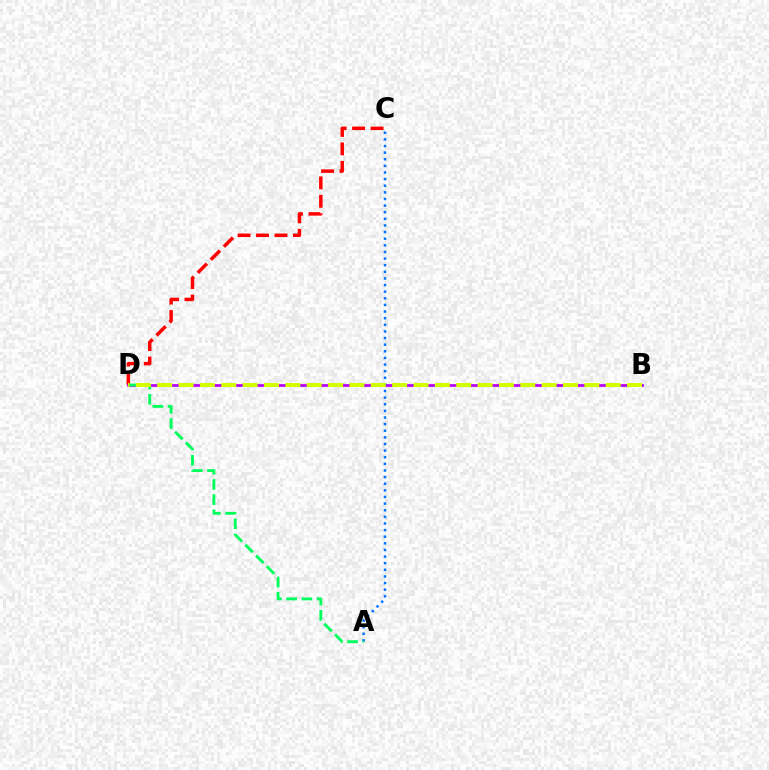{('C', 'D'): [{'color': '#ff0000', 'line_style': 'dashed', 'thickness': 2.51}], ('B', 'D'): [{'color': '#b900ff', 'line_style': 'solid', 'thickness': 1.97}, {'color': '#d1ff00', 'line_style': 'dashed', 'thickness': 2.9}], ('A', 'C'): [{'color': '#0074ff', 'line_style': 'dotted', 'thickness': 1.8}], ('A', 'D'): [{'color': '#00ff5c', 'line_style': 'dashed', 'thickness': 2.06}]}